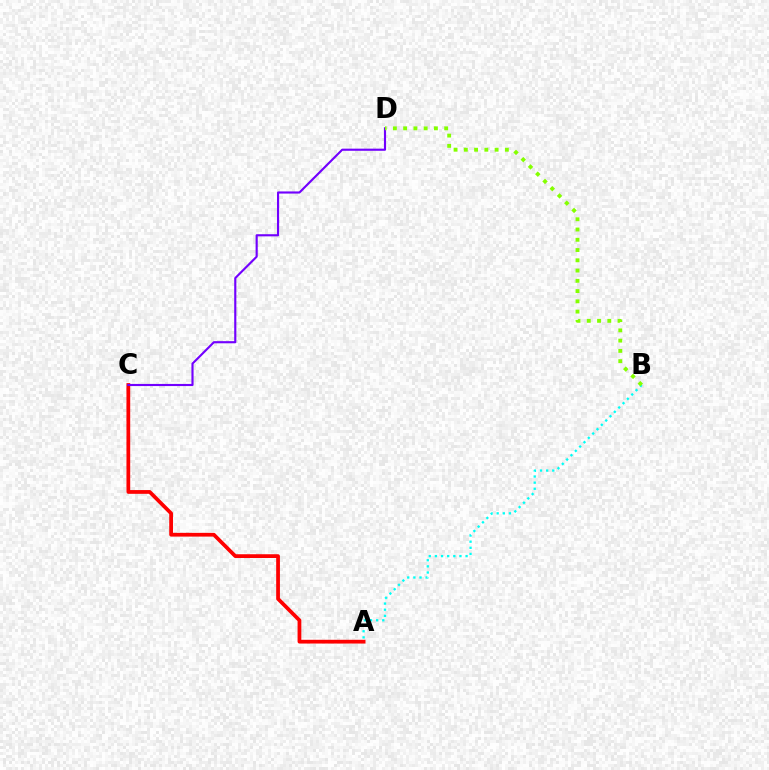{('A', 'B'): [{'color': '#00fff6', 'line_style': 'dotted', 'thickness': 1.67}], ('A', 'C'): [{'color': '#ff0000', 'line_style': 'solid', 'thickness': 2.7}], ('C', 'D'): [{'color': '#7200ff', 'line_style': 'solid', 'thickness': 1.54}], ('B', 'D'): [{'color': '#84ff00', 'line_style': 'dotted', 'thickness': 2.79}]}